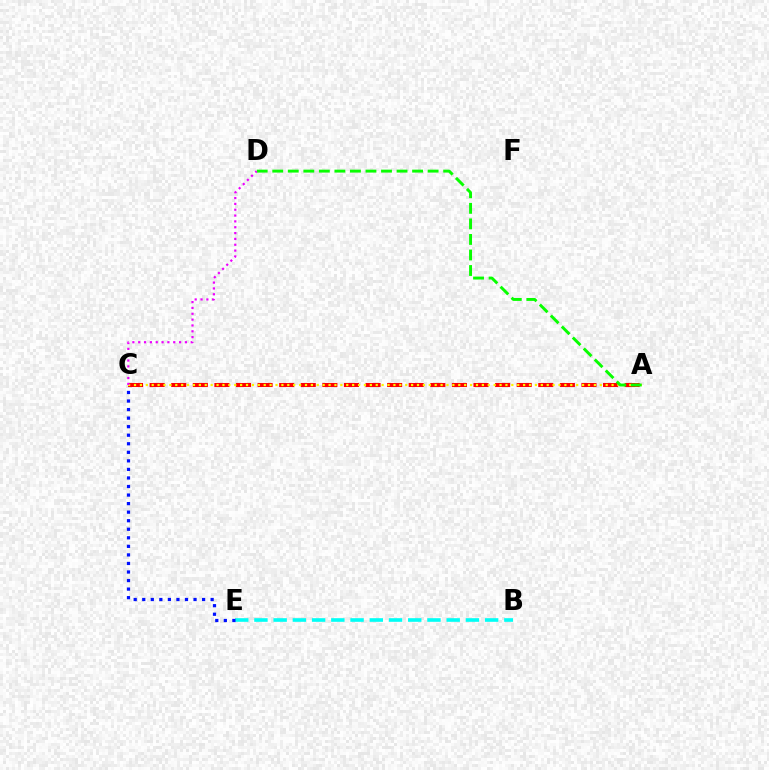{('A', 'C'): [{'color': '#ff0000', 'line_style': 'dashed', 'thickness': 2.93}, {'color': '#fcf500', 'line_style': 'dotted', 'thickness': 1.6}], ('A', 'D'): [{'color': '#08ff00', 'line_style': 'dashed', 'thickness': 2.11}], ('B', 'E'): [{'color': '#00fff6', 'line_style': 'dashed', 'thickness': 2.61}], ('C', 'E'): [{'color': '#0010ff', 'line_style': 'dotted', 'thickness': 2.32}], ('C', 'D'): [{'color': '#ee00ff', 'line_style': 'dotted', 'thickness': 1.59}]}